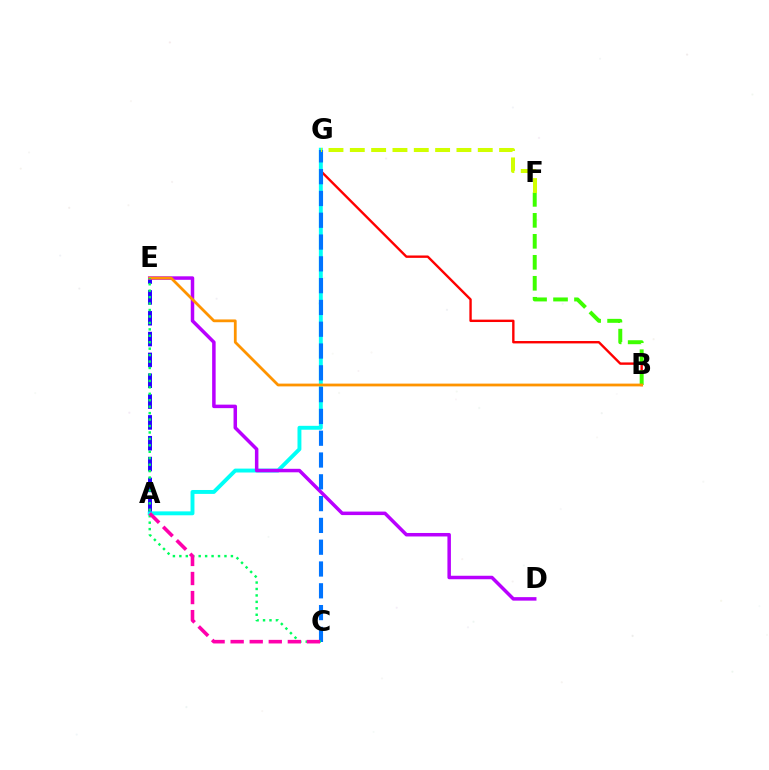{('B', 'G'): [{'color': '#ff0000', 'line_style': 'solid', 'thickness': 1.72}], ('A', 'E'): [{'color': '#2500ff', 'line_style': 'dashed', 'thickness': 2.83}], ('A', 'G'): [{'color': '#00fff6', 'line_style': 'solid', 'thickness': 2.81}], ('D', 'E'): [{'color': '#b900ff', 'line_style': 'solid', 'thickness': 2.52}], ('C', 'G'): [{'color': '#0074ff', 'line_style': 'dashed', 'thickness': 2.96}], ('B', 'F'): [{'color': '#3dff00', 'line_style': 'dashed', 'thickness': 2.85}], ('F', 'G'): [{'color': '#d1ff00', 'line_style': 'dashed', 'thickness': 2.9}], ('B', 'E'): [{'color': '#ff9400', 'line_style': 'solid', 'thickness': 2.0}], ('C', 'E'): [{'color': '#00ff5c', 'line_style': 'dotted', 'thickness': 1.75}], ('A', 'C'): [{'color': '#ff00ac', 'line_style': 'dashed', 'thickness': 2.59}]}